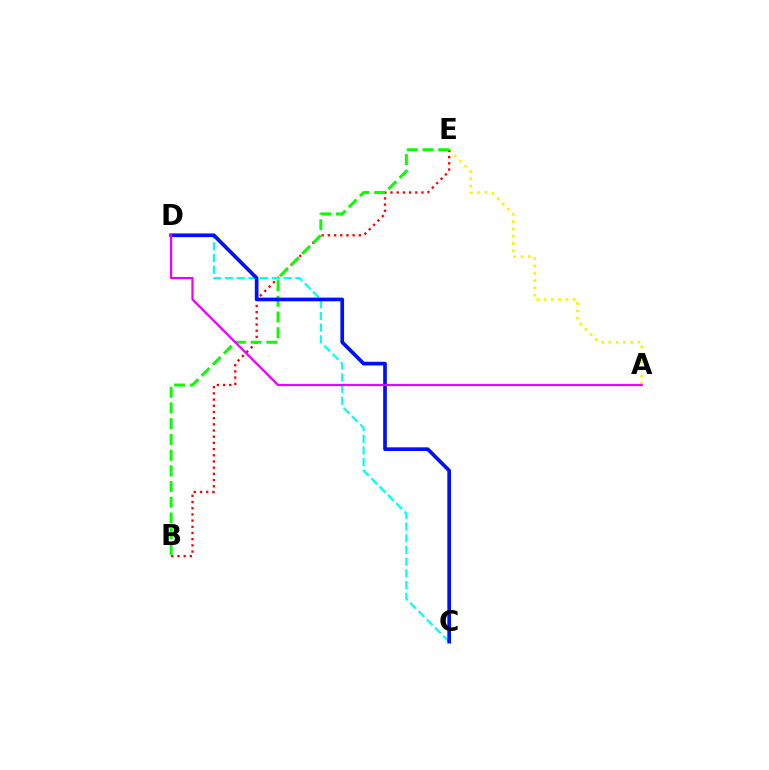{('A', 'E'): [{'color': '#fcf500', 'line_style': 'dotted', 'thickness': 1.98}], ('B', 'E'): [{'color': '#ff0000', 'line_style': 'dotted', 'thickness': 1.68}, {'color': '#08ff00', 'line_style': 'dashed', 'thickness': 2.13}], ('C', 'D'): [{'color': '#00fff6', 'line_style': 'dashed', 'thickness': 1.59}, {'color': '#0010ff', 'line_style': 'solid', 'thickness': 2.65}], ('A', 'D'): [{'color': '#ee00ff', 'line_style': 'solid', 'thickness': 1.6}]}